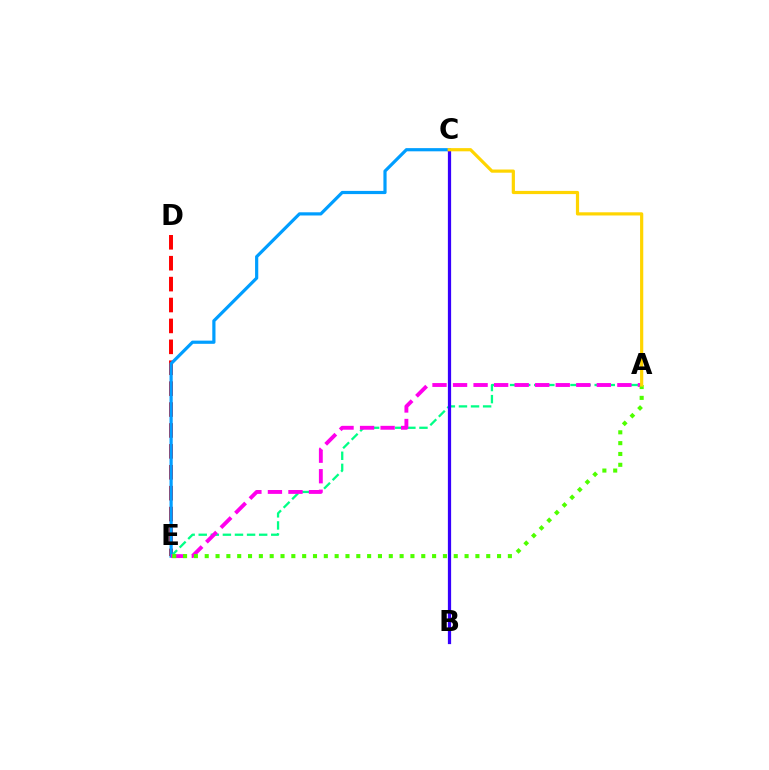{('D', 'E'): [{'color': '#ff0000', 'line_style': 'dashed', 'thickness': 2.84}], ('A', 'E'): [{'color': '#00ff86', 'line_style': 'dashed', 'thickness': 1.64}, {'color': '#ff00ed', 'line_style': 'dashed', 'thickness': 2.79}, {'color': '#4fff00', 'line_style': 'dotted', 'thickness': 2.94}], ('C', 'E'): [{'color': '#009eff', 'line_style': 'solid', 'thickness': 2.3}], ('B', 'C'): [{'color': '#3700ff', 'line_style': 'solid', 'thickness': 2.33}], ('A', 'C'): [{'color': '#ffd500', 'line_style': 'solid', 'thickness': 2.3}]}